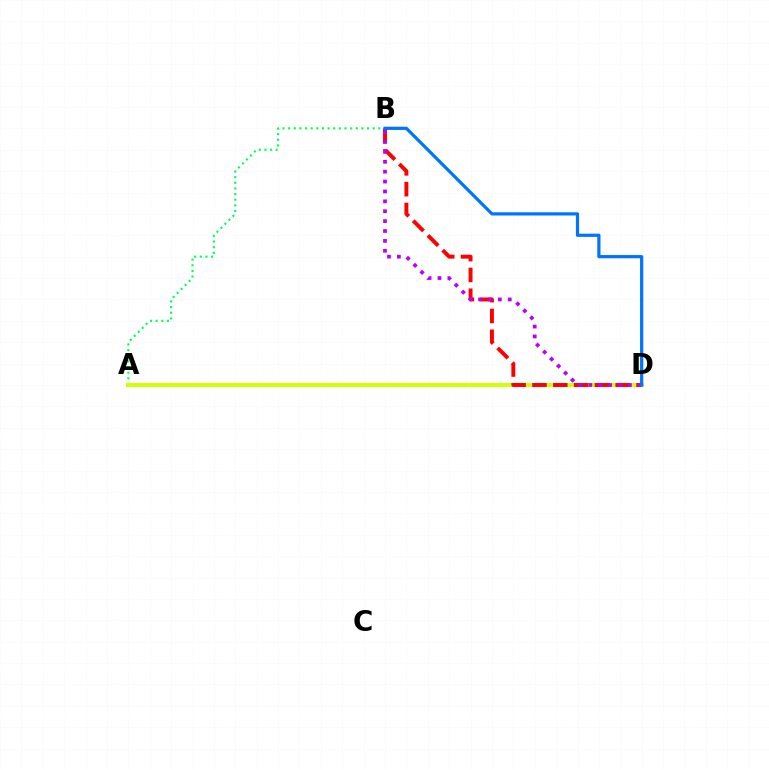{('A', 'B'): [{'color': '#00ff5c', 'line_style': 'dotted', 'thickness': 1.53}], ('A', 'D'): [{'color': '#d1ff00', 'line_style': 'solid', 'thickness': 2.84}], ('B', 'D'): [{'color': '#ff0000', 'line_style': 'dashed', 'thickness': 2.83}, {'color': '#b900ff', 'line_style': 'dotted', 'thickness': 2.69}, {'color': '#0074ff', 'line_style': 'solid', 'thickness': 2.31}]}